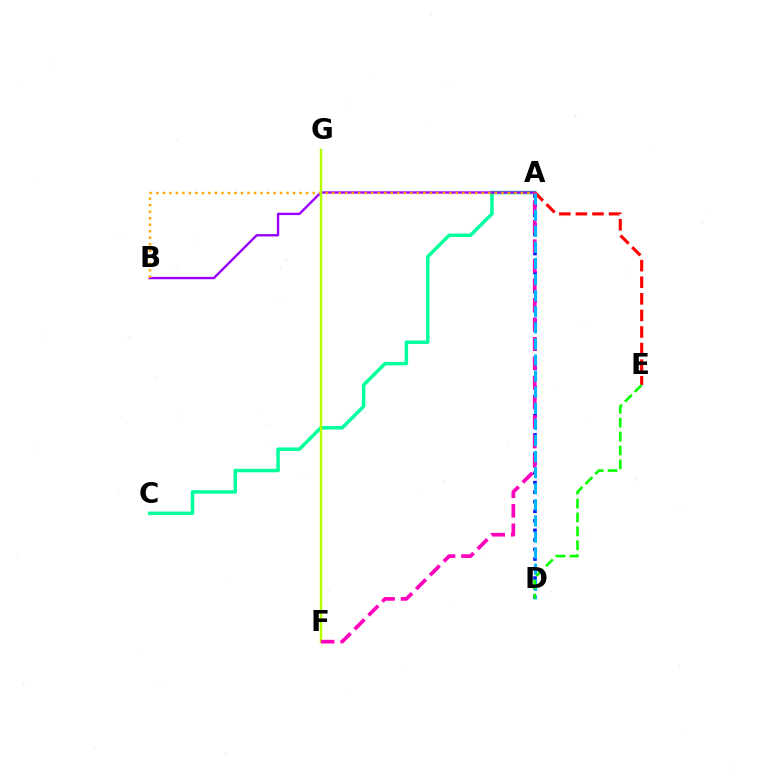{('A', 'C'): [{'color': '#00ff9d', 'line_style': 'solid', 'thickness': 2.52}], ('A', 'B'): [{'color': '#9b00ff', 'line_style': 'solid', 'thickness': 1.71}, {'color': '#ffa500', 'line_style': 'dotted', 'thickness': 1.77}], ('A', 'E'): [{'color': '#ff0000', 'line_style': 'dashed', 'thickness': 2.25}], ('A', 'D'): [{'color': '#0010ff', 'line_style': 'dotted', 'thickness': 2.59}, {'color': '#00b5ff', 'line_style': 'dashed', 'thickness': 2.19}], ('F', 'G'): [{'color': '#b3ff00', 'line_style': 'solid', 'thickness': 1.75}], ('A', 'F'): [{'color': '#ff00bd', 'line_style': 'dashed', 'thickness': 2.65}], ('D', 'E'): [{'color': '#08ff00', 'line_style': 'dashed', 'thickness': 1.89}]}